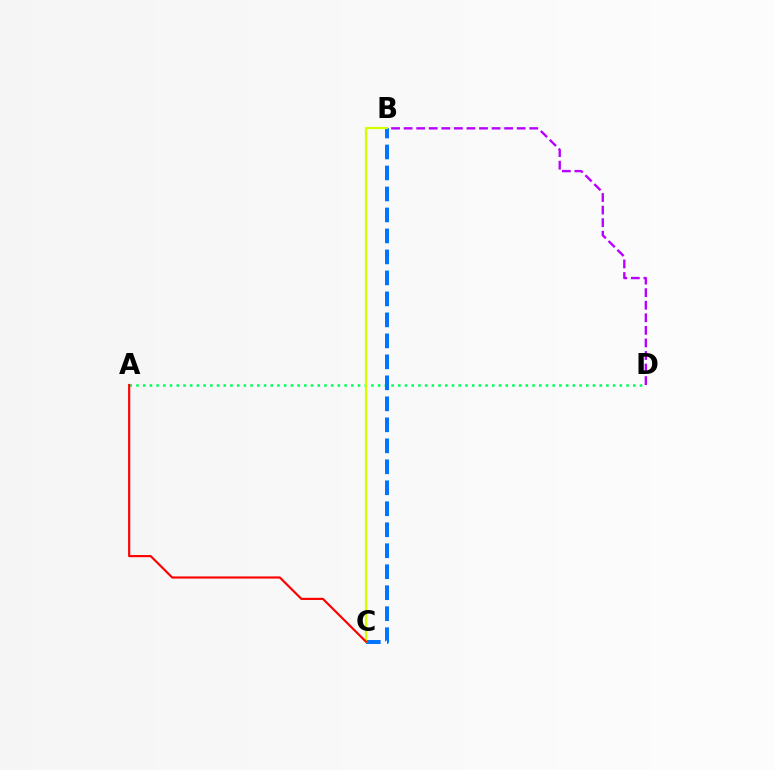{('A', 'D'): [{'color': '#00ff5c', 'line_style': 'dotted', 'thickness': 1.82}], ('B', 'C'): [{'color': '#0074ff', 'line_style': 'dashed', 'thickness': 2.85}, {'color': '#d1ff00', 'line_style': 'solid', 'thickness': 1.59}], ('A', 'C'): [{'color': '#ff0000', 'line_style': 'solid', 'thickness': 1.55}], ('B', 'D'): [{'color': '#b900ff', 'line_style': 'dashed', 'thickness': 1.71}]}